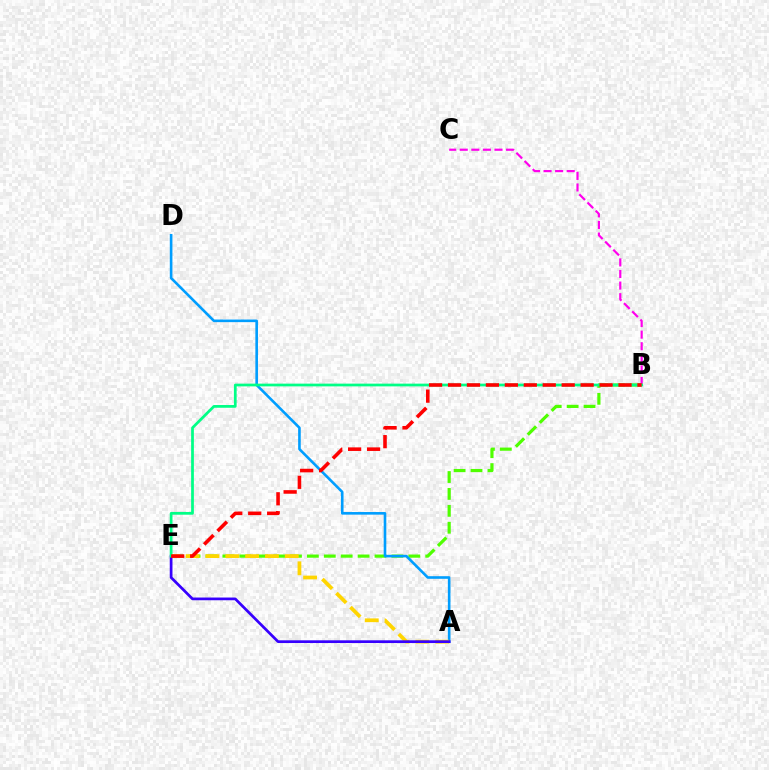{('B', 'C'): [{'color': '#ff00ed', 'line_style': 'dashed', 'thickness': 1.57}], ('B', 'E'): [{'color': '#4fff00', 'line_style': 'dashed', 'thickness': 2.3}, {'color': '#00ff86', 'line_style': 'solid', 'thickness': 1.97}, {'color': '#ff0000', 'line_style': 'dashed', 'thickness': 2.57}], ('A', 'D'): [{'color': '#009eff', 'line_style': 'solid', 'thickness': 1.88}], ('A', 'E'): [{'color': '#ffd500', 'line_style': 'dashed', 'thickness': 2.7}, {'color': '#3700ff', 'line_style': 'solid', 'thickness': 1.96}]}